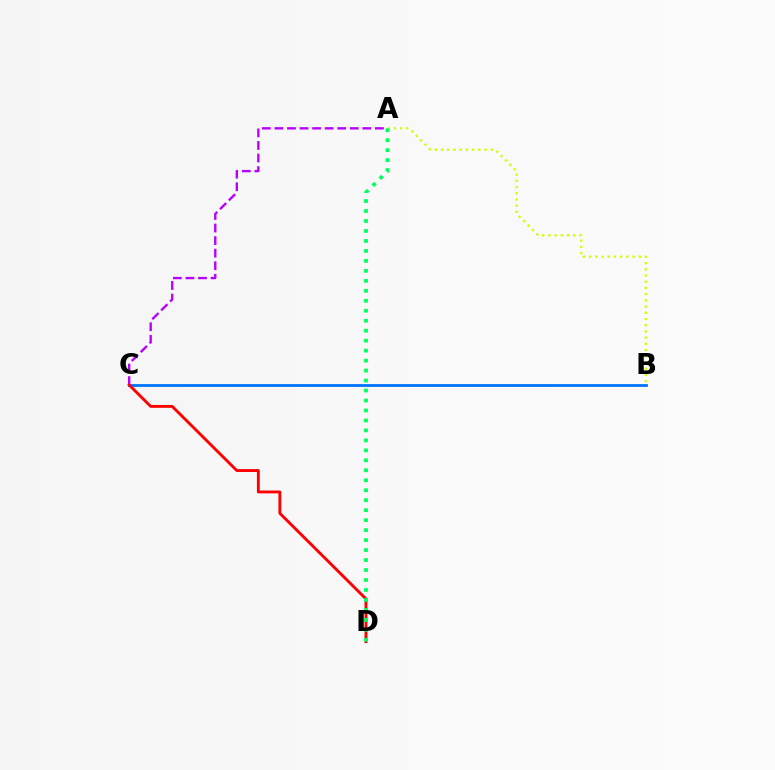{('A', 'C'): [{'color': '#b900ff', 'line_style': 'dashed', 'thickness': 1.71}], ('A', 'B'): [{'color': '#d1ff00', 'line_style': 'dotted', 'thickness': 1.69}], ('B', 'C'): [{'color': '#0074ff', 'line_style': 'solid', 'thickness': 2.01}], ('C', 'D'): [{'color': '#ff0000', 'line_style': 'solid', 'thickness': 2.07}], ('A', 'D'): [{'color': '#00ff5c', 'line_style': 'dotted', 'thickness': 2.71}]}